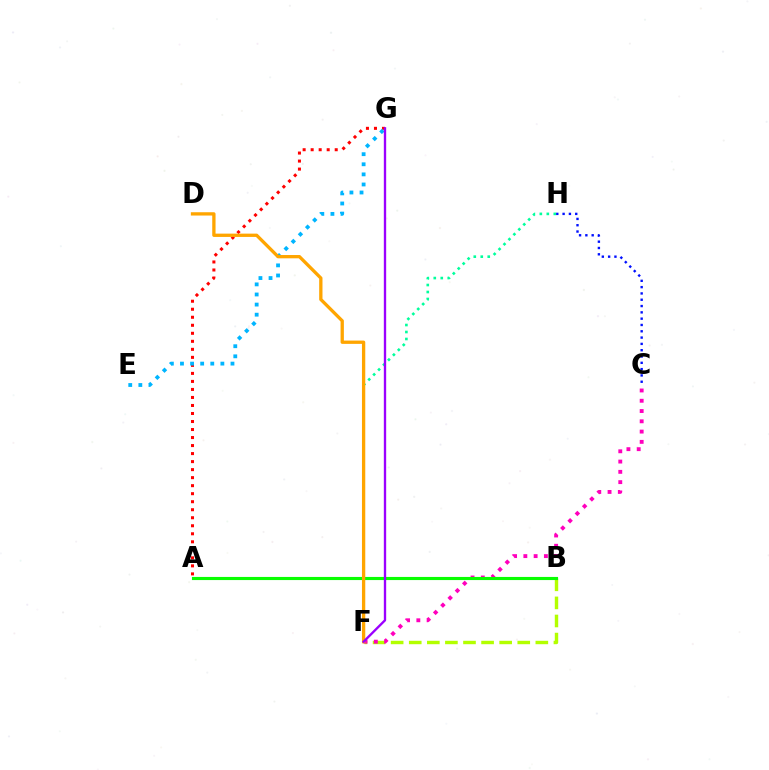{('F', 'H'): [{'color': '#00ff9d', 'line_style': 'dotted', 'thickness': 1.9}], ('B', 'F'): [{'color': '#b3ff00', 'line_style': 'dashed', 'thickness': 2.46}], ('C', 'F'): [{'color': '#ff00bd', 'line_style': 'dotted', 'thickness': 2.79}], ('A', 'G'): [{'color': '#ff0000', 'line_style': 'dotted', 'thickness': 2.18}], ('E', 'G'): [{'color': '#00b5ff', 'line_style': 'dotted', 'thickness': 2.74}], ('A', 'B'): [{'color': '#08ff00', 'line_style': 'solid', 'thickness': 2.25}], ('D', 'F'): [{'color': '#ffa500', 'line_style': 'solid', 'thickness': 2.38}], ('C', 'H'): [{'color': '#0010ff', 'line_style': 'dotted', 'thickness': 1.71}], ('F', 'G'): [{'color': '#9b00ff', 'line_style': 'solid', 'thickness': 1.69}]}